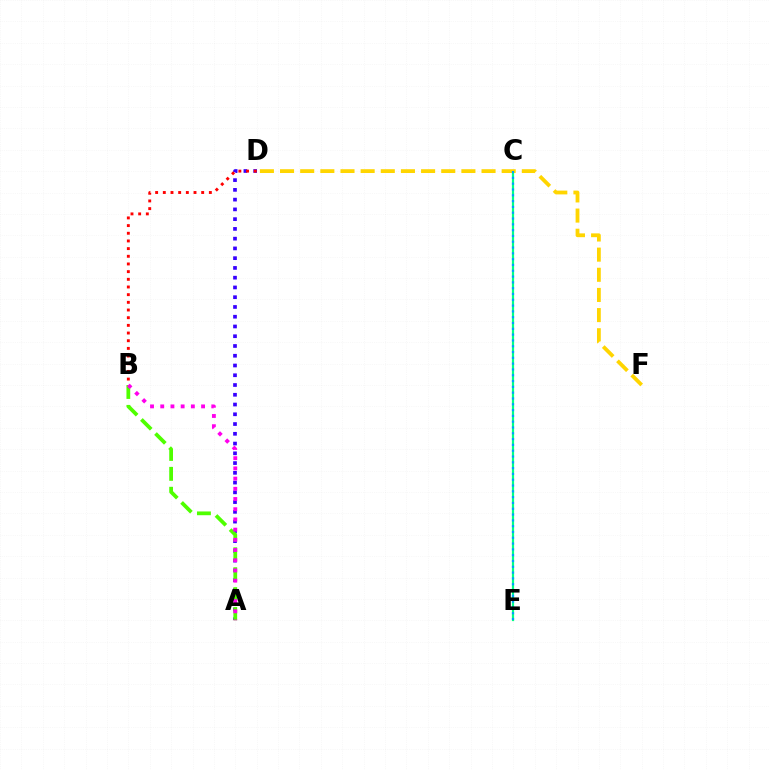{('A', 'D'): [{'color': '#3700ff', 'line_style': 'dotted', 'thickness': 2.65}], ('C', 'E'): [{'color': '#00ff86', 'line_style': 'solid', 'thickness': 1.6}, {'color': '#009eff', 'line_style': 'dotted', 'thickness': 1.58}], ('D', 'F'): [{'color': '#ffd500', 'line_style': 'dashed', 'thickness': 2.74}], ('A', 'B'): [{'color': '#4fff00', 'line_style': 'dashed', 'thickness': 2.71}, {'color': '#ff00ed', 'line_style': 'dotted', 'thickness': 2.77}], ('B', 'D'): [{'color': '#ff0000', 'line_style': 'dotted', 'thickness': 2.09}]}